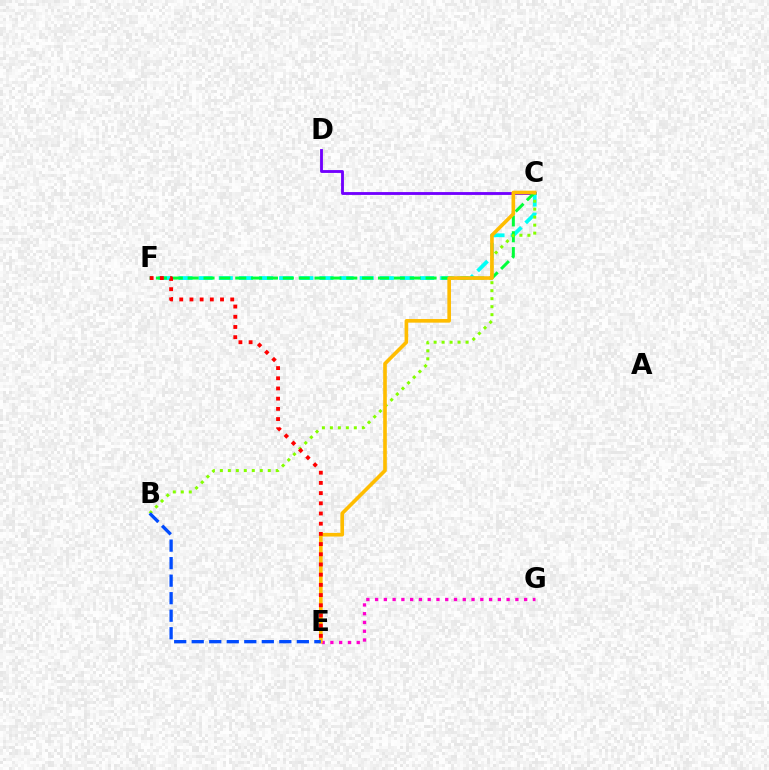{('C', 'D'): [{'color': '#7200ff', 'line_style': 'solid', 'thickness': 2.05}], ('C', 'F'): [{'color': '#00fff6', 'line_style': 'dashed', 'thickness': 2.74}, {'color': '#00ff39', 'line_style': 'dashed', 'thickness': 2.15}], ('B', 'C'): [{'color': '#84ff00', 'line_style': 'dotted', 'thickness': 2.17}], ('E', 'G'): [{'color': '#ff00cf', 'line_style': 'dotted', 'thickness': 2.38}], ('C', 'E'): [{'color': '#ffbd00', 'line_style': 'solid', 'thickness': 2.61}], ('B', 'E'): [{'color': '#004bff', 'line_style': 'dashed', 'thickness': 2.38}], ('E', 'F'): [{'color': '#ff0000', 'line_style': 'dotted', 'thickness': 2.77}]}